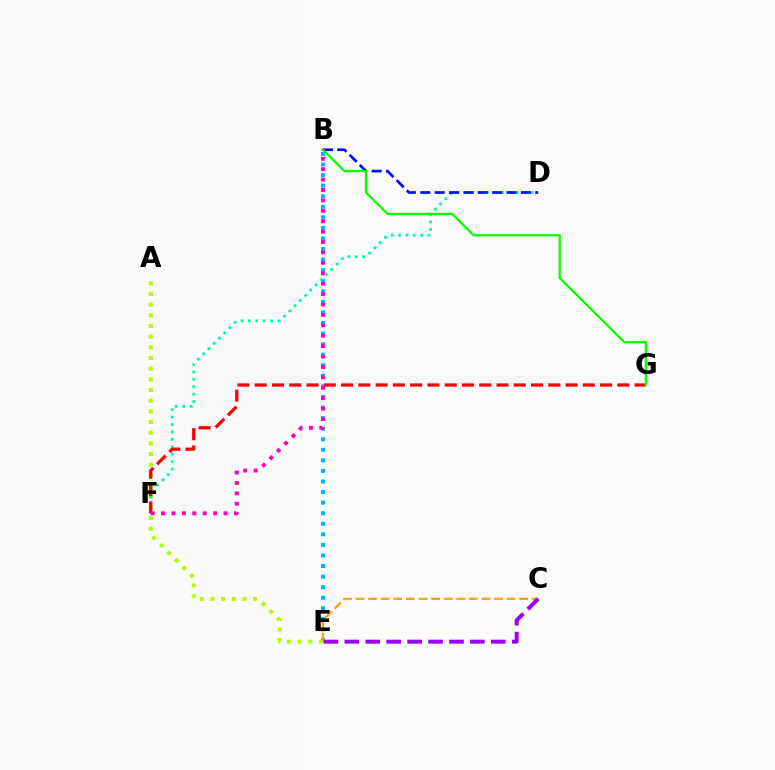{('B', 'E'): [{'color': '#00b5ff', 'line_style': 'dotted', 'thickness': 2.87}], ('A', 'E'): [{'color': '#b3ff00', 'line_style': 'dotted', 'thickness': 2.9}], ('D', 'F'): [{'color': '#00ff9d', 'line_style': 'dotted', 'thickness': 2.01}], ('C', 'E'): [{'color': '#ffa500', 'line_style': 'dashed', 'thickness': 1.71}, {'color': '#9b00ff', 'line_style': 'dashed', 'thickness': 2.84}], ('B', 'D'): [{'color': '#0010ff', 'line_style': 'dashed', 'thickness': 1.95}], ('F', 'G'): [{'color': '#ff0000', 'line_style': 'dashed', 'thickness': 2.35}], ('B', 'G'): [{'color': '#08ff00', 'line_style': 'solid', 'thickness': 1.63}], ('B', 'F'): [{'color': '#ff00bd', 'line_style': 'dotted', 'thickness': 2.83}]}